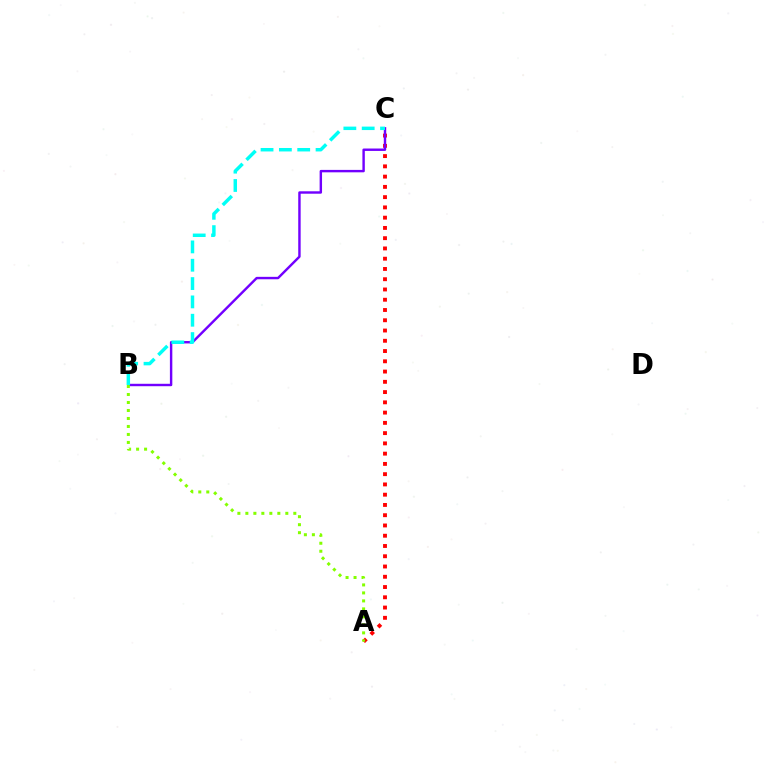{('A', 'C'): [{'color': '#ff0000', 'line_style': 'dotted', 'thickness': 2.79}], ('B', 'C'): [{'color': '#7200ff', 'line_style': 'solid', 'thickness': 1.74}, {'color': '#00fff6', 'line_style': 'dashed', 'thickness': 2.49}], ('A', 'B'): [{'color': '#84ff00', 'line_style': 'dotted', 'thickness': 2.17}]}